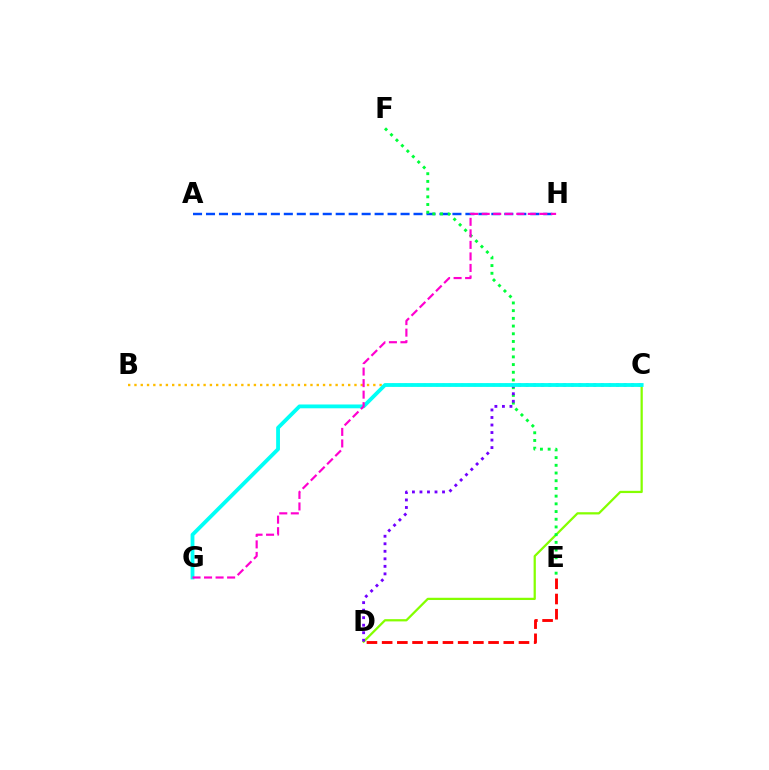{('C', 'D'): [{'color': '#84ff00', 'line_style': 'solid', 'thickness': 1.62}, {'color': '#7200ff', 'line_style': 'dotted', 'thickness': 2.04}], ('A', 'H'): [{'color': '#004bff', 'line_style': 'dashed', 'thickness': 1.76}], ('B', 'C'): [{'color': '#ffbd00', 'line_style': 'dotted', 'thickness': 1.71}], ('E', 'F'): [{'color': '#00ff39', 'line_style': 'dotted', 'thickness': 2.09}], ('D', 'E'): [{'color': '#ff0000', 'line_style': 'dashed', 'thickness': 2.07}], ('C', 'G'): [{'color': '#00fff6', 'line_style': 'solid', 'thickness': 2.74}], ('G', 'H'): [{'color': '#ff00cf', 'line_style': 'dashed', 'thickness': 1.57}]}